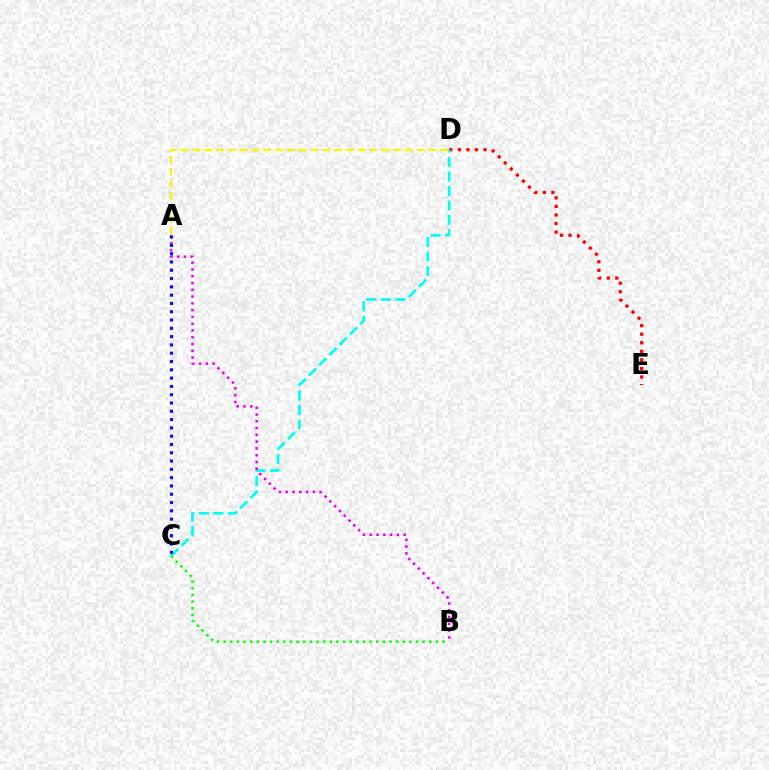{('D', 'E'): [{'color': '#ff0000', 'line_style': 'dotted', 'thickness': 2.33}], ('A', 'D'): [{'color': '#fcf500', 'line_style': 'dashed', 'thickness': 1.6}], ('C', 'D'): [{'color': '#00fff6', 'line_style': 'dashed', 'thickness': 1.97}], ('A', 'B'): [{'color': '#ee00ff', 'line_style': 'dotted', 'thickness': 1.84}], ('A', 'C'): [{'color': '#0010ff', 'line_style': 'dotted', 'thickness': 2.25}], ('B', 'C'): [{'color': '#08ff00', 'line_style': 'dotted', 'thickness': 1.8}]}